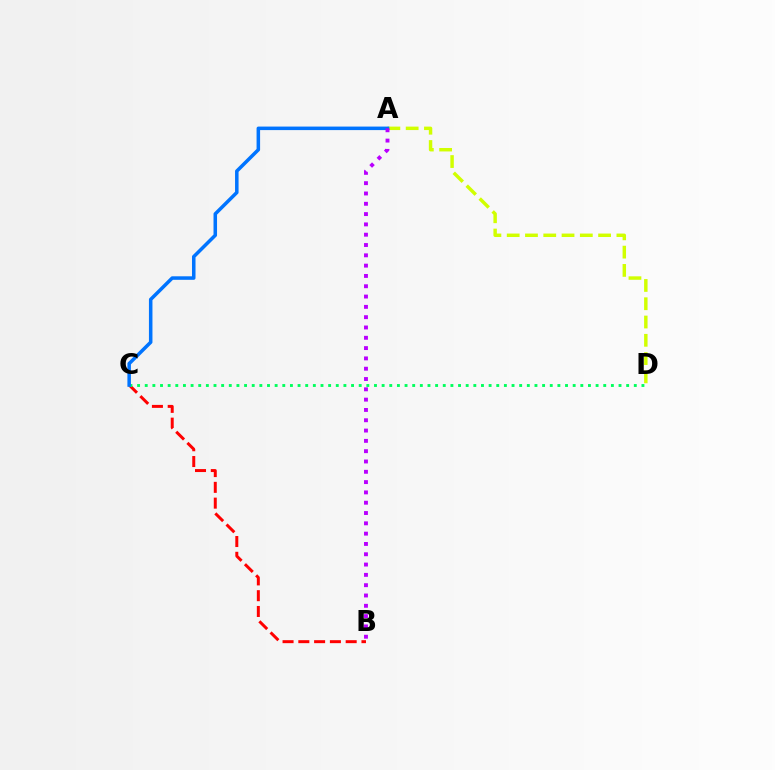{('A', 'D'): [{'color': '#d1ff00', 'line_style': 'dashed', 'thickness': 2.48}], ('B', 'C'): [{'color': '#ff0000', 'line_style': 'dashed', 'thickness': 2.14}], ('C', 'D'): [{'color': '#00ff5c', 'line_style': 'dotted', 'thickness': 2.08}], ('A', 'C'): [{'color': '#0074ff', 'line_style': 'solid', 'thickness': 2.53}], ('A', 'B'): [{'color': '#b900ff', 'line_style': 'dotted', 'thickness': 2.8}]}